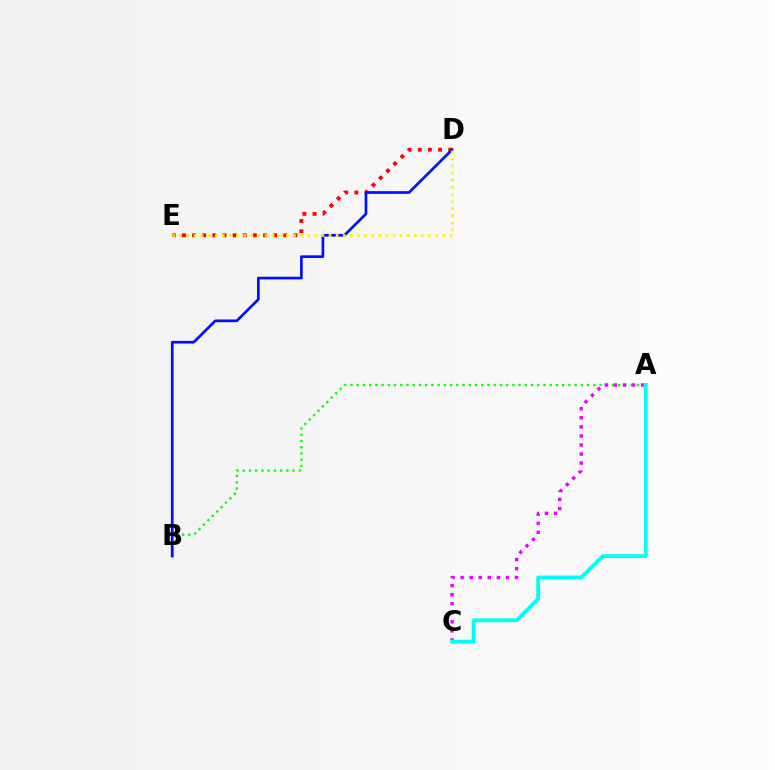{('D', 'E'): [{'color': '#ff0000', 'line_style': 'dotted', 'thickness': 2.75}, {'color': '#fcf500', 'line_style': 'dotted', 'thickness': 1.93}], ('A', 'B'): [{'color': '#08ff00', 'line_style': 'dotted', 'thickness': 1.69}], ('A', 'C'): [{'color': '#ee00ff', 'line_style': 'dotted', 'thickness': 2.46}, {'color': '#00fff6', 'line_style': 'solid', 'thickness': 2.78}], ('B', 'D'): [{'color': '#0010ff', 'line_style': 'solid', 'thickness': 1.94}]}